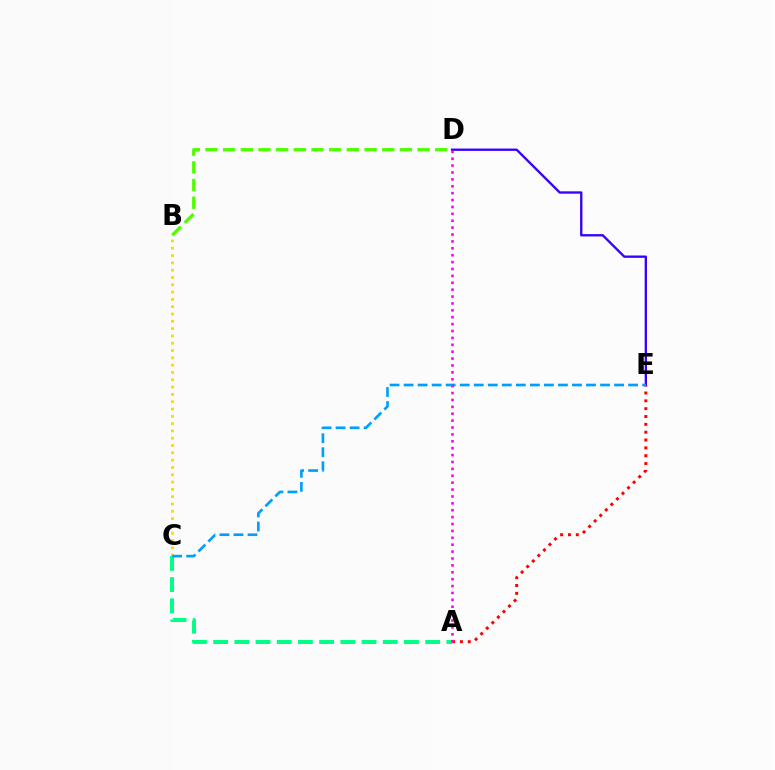{('A', 'C'): [{'color': '#00ff86', 'line_style': 'dashed', 'thickness': 2.88}], ('D', 'E'): [{'color': '#3700ff', 'line_style': 'solid', 'thickness': 1.69}], ('B', 'C'): [{'color': '#ffd500', 'line_style': 'dotted', 'thickness': 1.99}], ('A', 'E'): [{'color': '#ff0000', 'line_style': 'dotted', 'thickness': 2.13}], ('C', 'E'): [{'color': '#009eff', 'line_style': 'dashed', 'thickness': 1.91}], ('A', 'D'): [{'color': '#ff00ed', 'line_style': 'dotted', 'thickness': 1.87}], ('B', 'D'): [{'color': '#4fff00', 'line_style': 'dashed', 'thickness': 2.4}]}